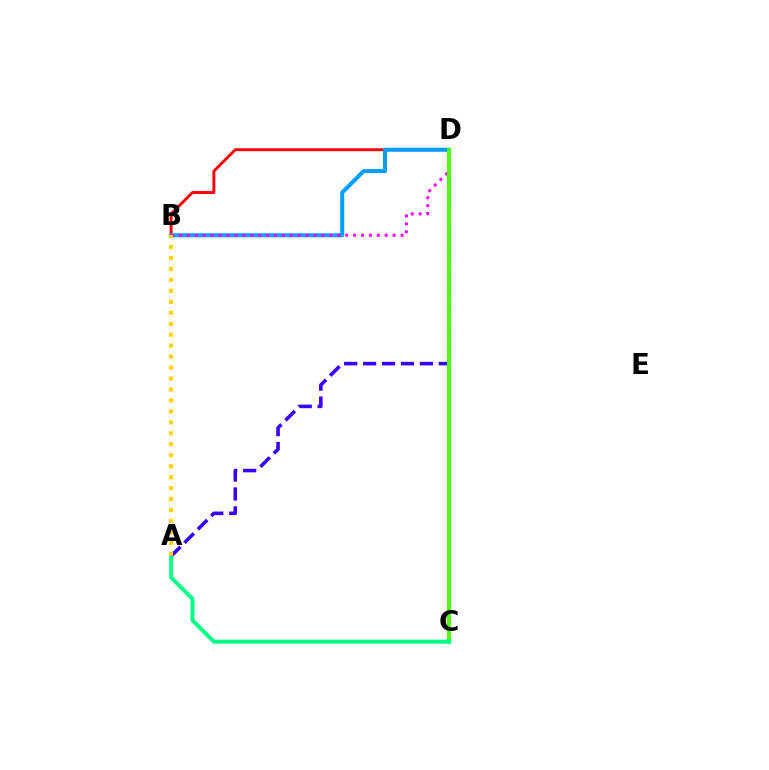{('B', 'D'): [{'color': '#ff0000', 'line_style': 'solid', 'thickness': 2.09}, {'color': '#009eff', 'line_style': 'solid', 'thickness': 2.88}, {'color': '#ff00ed', 'line_style': 'dotted', 'thickness': 2.15}], ('A', 'D'): [{'color': '#3700ff', 'line_style': 'dashed', 'thickness': 2.57}], ('C', 'D'): [{'color': '#4fff00', 'line_style': 'solid', 'thickness': 2.81}], ('A', 'C'): [{'color': '#00ff86', 'line_style': 'solid', 'thickness': 2.87}], ('A', 'B'): [{'color': '#ffd500', 'line_style': 'dotted', 'thickness': 2.98}]}